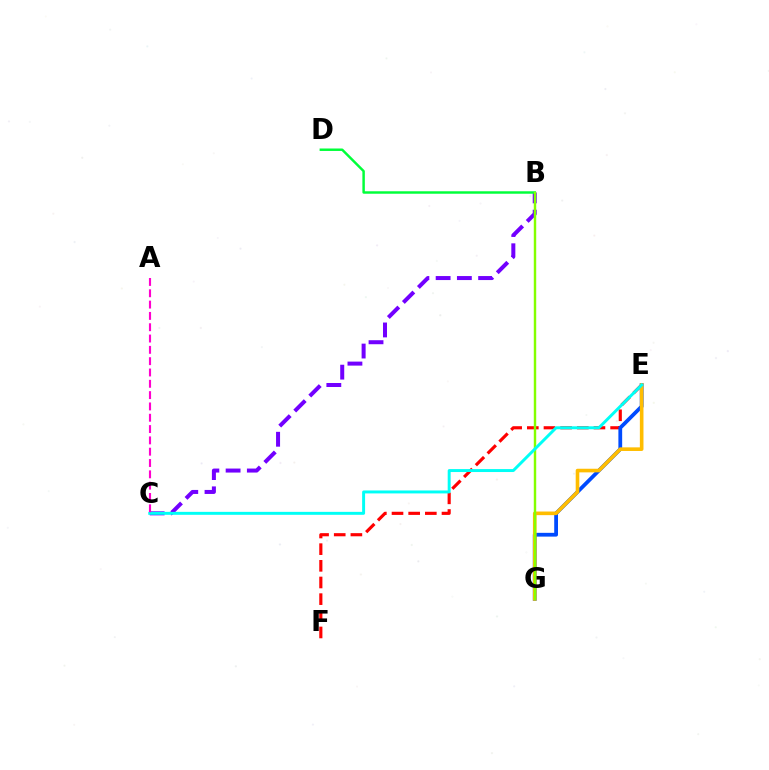{('E', 'F'): [{'color': '#ff0000', 'line_style': 'dashed', 'thickness': 2.26}], ('B', 'C'): [{'color': '#7200ff', 'line_style': 'dashed', 'thickness': 2.89}], ('E', 'G'): [{'color': '#004bff', 'line_style': 'solid', 'thickness': 2.72}, {'color': '#ffbd00', 'line_style': 'solid', 'thickness': 2.6}], ('B', 'D'): [{'color': '#00ff39', 'line_style': 'solid', 'thickness': 1.77}], ('B', 'G'): [{'color': '#84ff00', 'line_style': 'solid', 'thickness': 1.76}], ('C', 'E'): [{'color': '#00fff6', 'line_style': 'solid', 'thickness': 2.12}], ('A', 'C'): [{'color': '#ff00cf', 'line_style': 'dashed', 'thickness': 1.54}]}